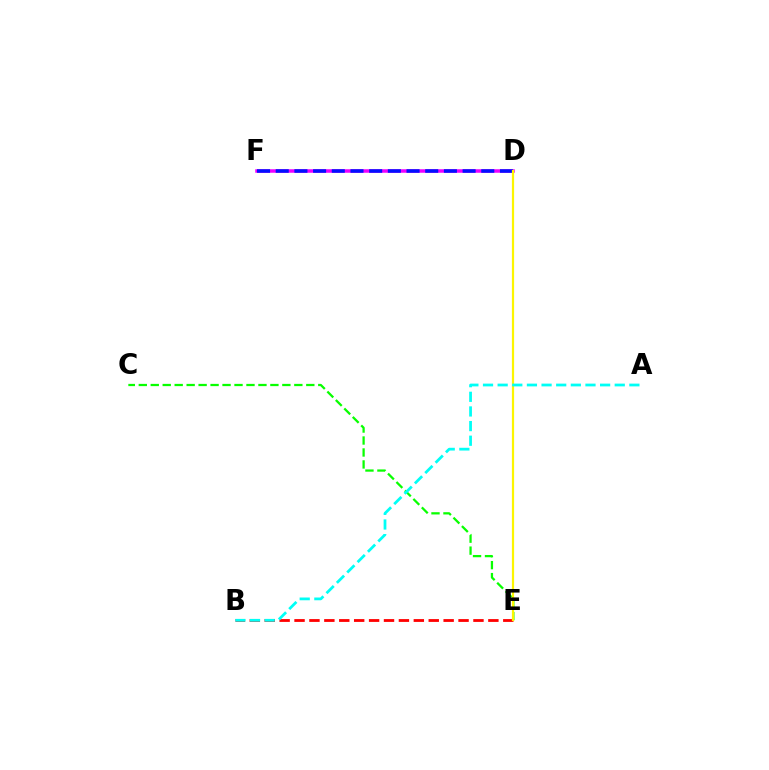{('B', 'E'): [{'color': '#ff0000', 'line_style': 'dashed', 'thickness': 2.03}], ('D', 'F'): [{'color': '#ee00ff', 'line_style': 'solid', 'thickness': 2.52}, {'color': '#0010ff', 'line_style': 'dashed', 'thickness': 2.54}], ('C', 'E'): [{'color': '#08ff00', 'line_style': 'dashed', 'thickness': 1.63}], ('D', 'E'): [{'color': '#fcf500', 'line_style': 'solid', 'thickness': 1.58}], ('A', 'B'): [{'color': '#00fff6', 'line_style': 'dashed', 'thickness': 1.99}]}